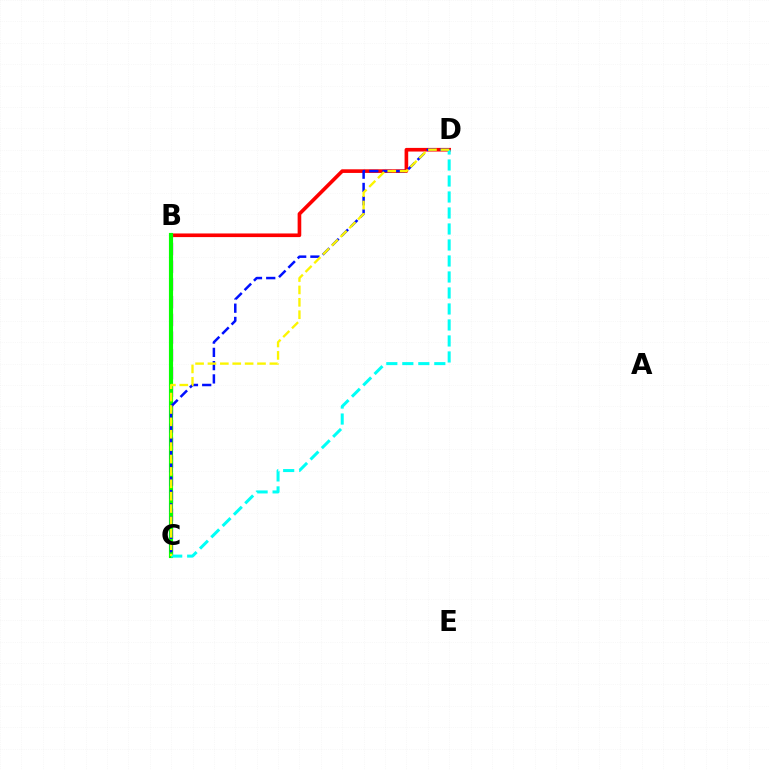{('B', 'D'): [{'color': '#ff0000', 'line_style': 'solid', 'thickness': 2.62}], ('B', 'C'): [{'color': '#ee00ff', 'line_style': 'dashed', 'thickness': 2.41}, {'color': '#08ff00', 'line_style': 'solid', 'thickness': 2.98}], ('C', 'D'): [{'color': '#0010ff', 'line_style': 'dashed', 'thickness': 1.8}, {'color': '#00fff6', 'line_style': 'dashed', 'thickness': 2.17}, {'color': '#fcf500', 'line_style': 'dashed', 'thickness': 1.68}]}